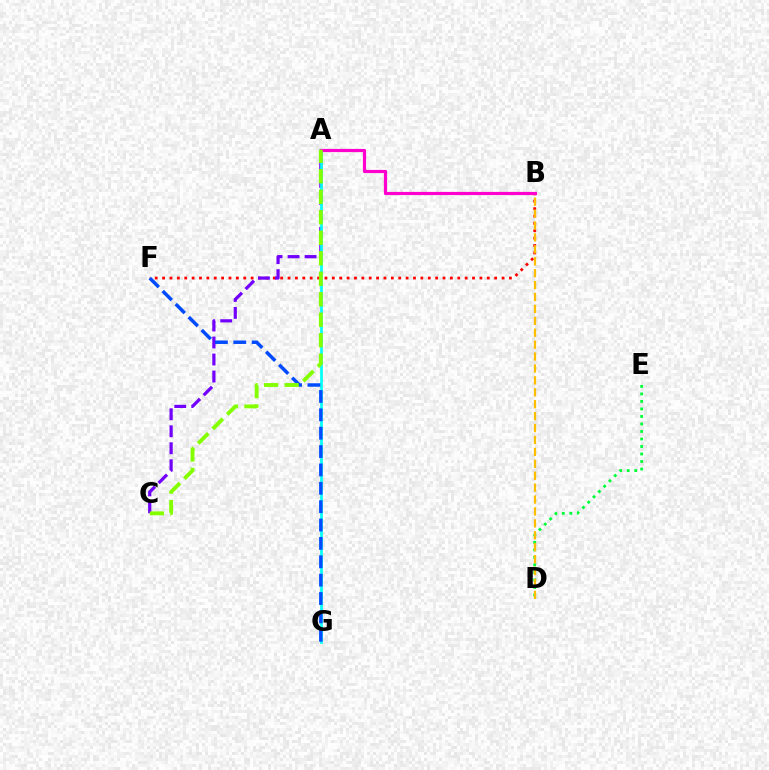{('D', 'E'): [{'color': '#00ff39', 'line_style': 'dotted', 'thickness': 2.04}], ('B', 'F'): [{'color': '#ff0000', 'line_style': 'dotted', 'thickness': 2.01}], ('B', 'D'): [{'color': '#ffbd00', 'line_style': 'dashed', 'thickness': 1.62}], ('A', 'C'): [{'color': '#7200ff', 'line_style': 'dashed', 'thickness': 2.31}, {'color': '#84ff00', 'line_style': 'dashed', 'thickness': 2.78}], ('A', 'G'): [{'color': '#00fff6', 'line_style': 'solid', 'thickness': 1.93}], ('A', 'B'): [{'color': '#ff00cf', 'line_style': 'solid', 'thickness': 2.3}], ('F', 'G'): [{'color': '#004bff', 'line_style': 'dashed', 'thickness': 2.5}]}